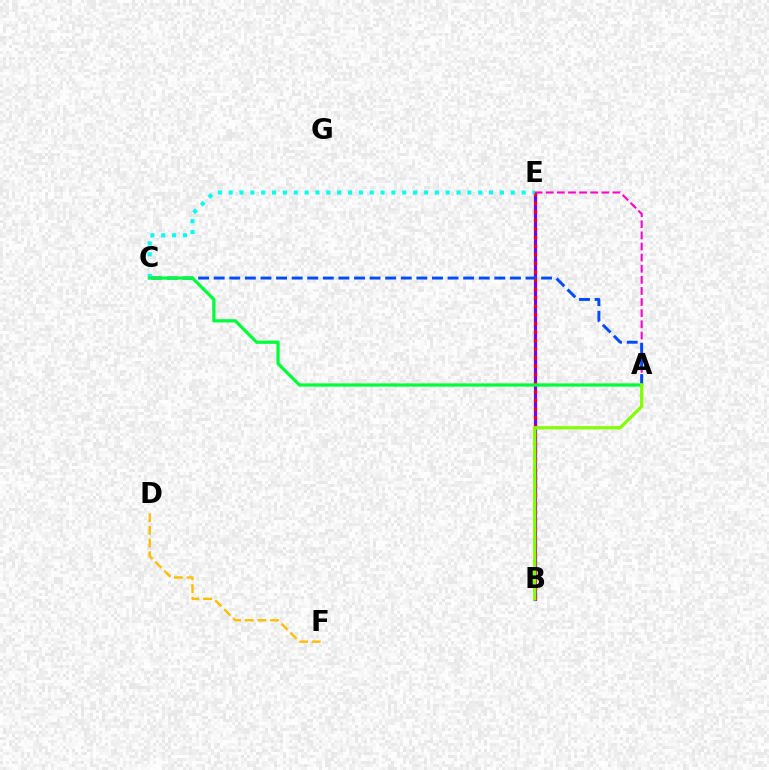{('D', 'F'): [{'color': '#ffbd00', 'line_style': 'dashed', 'thickness': 1.72}], ('B', 'E'): [{'color': '#7200ff', 'line_style': 'solid', 'thickness': 2.29}, {'color': '#ff0000', 'line_style': 'dotted', 'thickness': 2.33}], ('A', 'E'): [{'color': '#ff00cf', 'line_style': 'dashed', 'thickness': 1.51}], ('A', 'C'): [{'color': '#004bff', 'line_style': 'dashed', 'thickness': 2.12}, {'color': '#00ff39', 'line_style': 'solid', 'thickness': 2.34}], ('C', 'E'): [{'color': '#00fff6', 'line_style': 'dotted', 'thickness': 2.95}], ('A', 'B'): [{'color': '#84ff00', 'line_style': 'solid', 'thickness': 2.35}]}